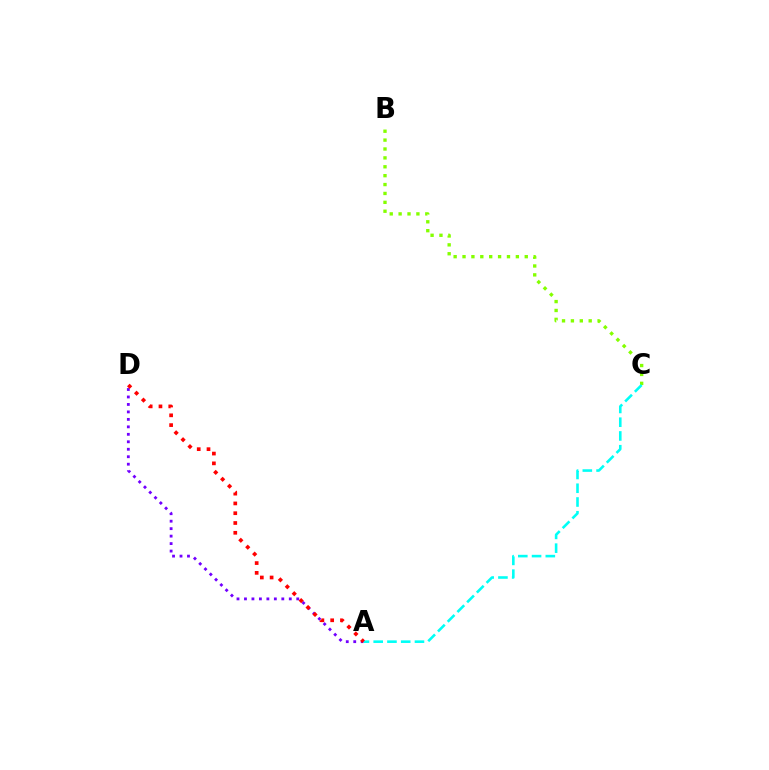{('B', 'C'): [{'color': '#84ff00', 'line_style': 'dotted', 'thickness': 2.42}], ('A', 'D'): [{'color': '#7200ff', 'line_style': 'dotted', 'thickness': 2.03}, {'color': '#ff0000', 'line_style': 'dotted', 'thickness': 2.66}], ('A', 'C'): [{'color': '#00fff6', 'line_style': 'dashed', 'thickness': 1.87}]}